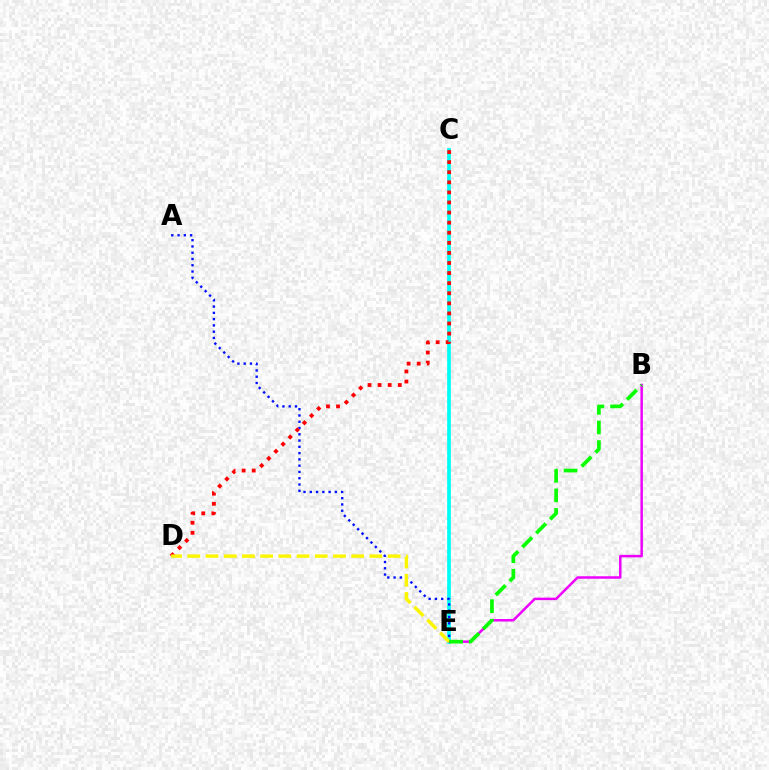{('C', 'E'): [{'color': '#00fff6', 'line_style': 'solid', 'thickness': 2.67}], ('B', 'E'): [{'color': '#ee00ff', 'line_style': 'solid', 'thickness': 1.79}, {'color': '#08ff00', 'line_style': 'dashed', 'thickness': 2.67}], ('A', 'E'): [{'color': '#0010ff', 'line_style': 'dotted', 'thickness': 1.7}], ('C', 'D'): [{'color': '#ff0000', 'line_style': 'dotted', 'thickness': 2.74}], ('D', 'E'): [{'color': '#fcf500', 'line_style': 'dashed', 'thickness': 2.47}]}